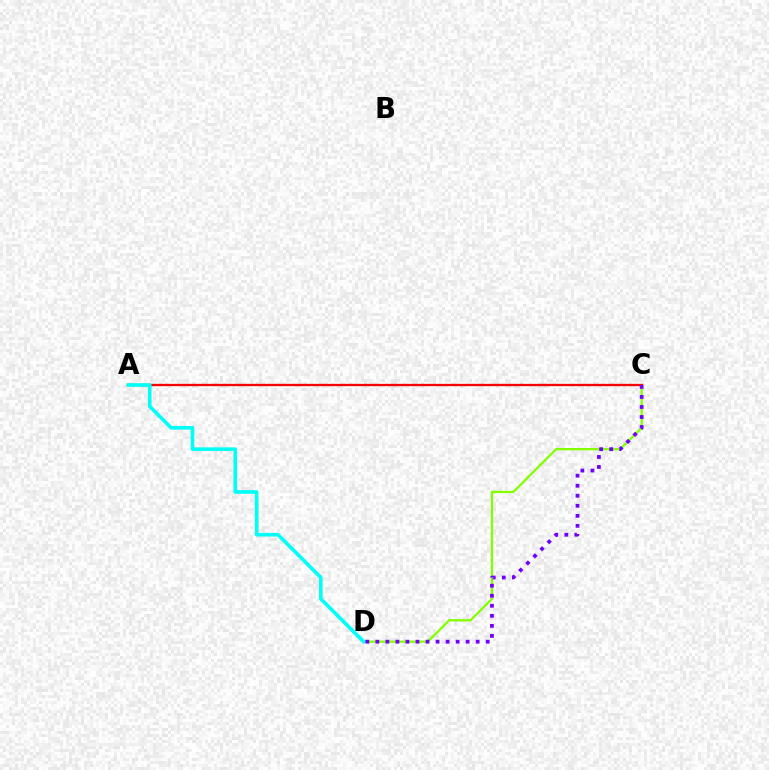{('C', 'D'): [{'color': '#84ff00', 'line_style': 'solid', 'thickness': 1.65}, {'color': '#7200ff', 'line_style': 'dotted', 'thickness': 2.73}], ('A', 'C'): [{'color': '#ff0000', 'line_style': 'solid', 'thickness': 1.67}], ('A', 'D'): [{'color': '#00fff6', 'line_style': 'solid', 'thickness': 2.6}]}